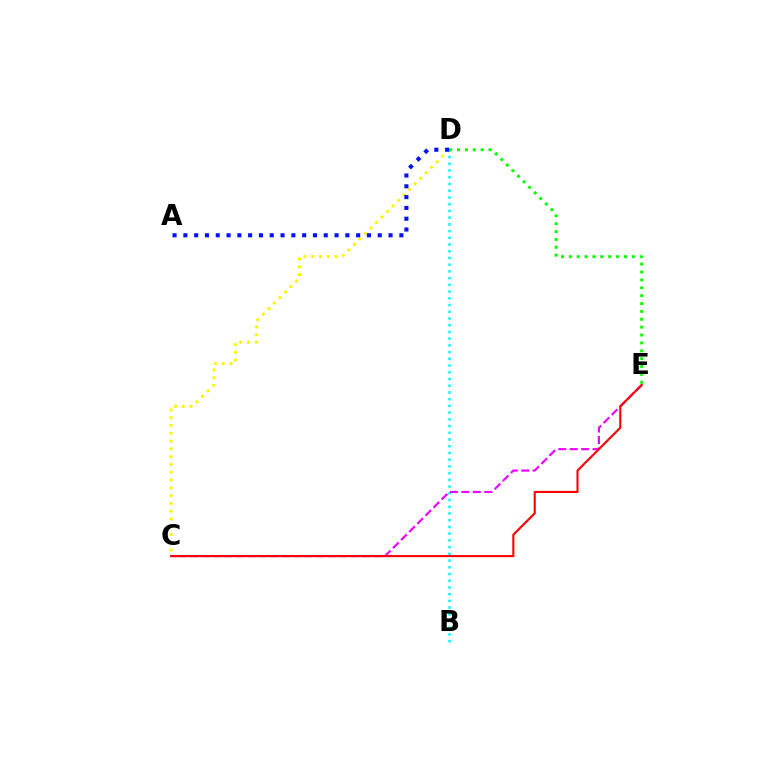{('C', 'D'): [{'color': '#fcf500', 'line_style': 'dotted', 'thickness': 2.12}], ('B', 'D'): [{'color': '#00fff6', 'line_style': 'dotted', 'thickness': 1.83}], ('C', 'E'): [{'color': '#ee00ff', 'line_style': 'dashed', 'thickness': 1.56}, {'color': '#ff0000', 'line_style': 'solid', 'thickness': 1.51}], ('D', 'E'): [{'color': '#08ff00', 'line_style': 'dotted', 'thickness': 2.14}], ('A', 'D'): [{'color': '#0010ff', 'line_style': 'dotted', 'thickness': 2.93}]}